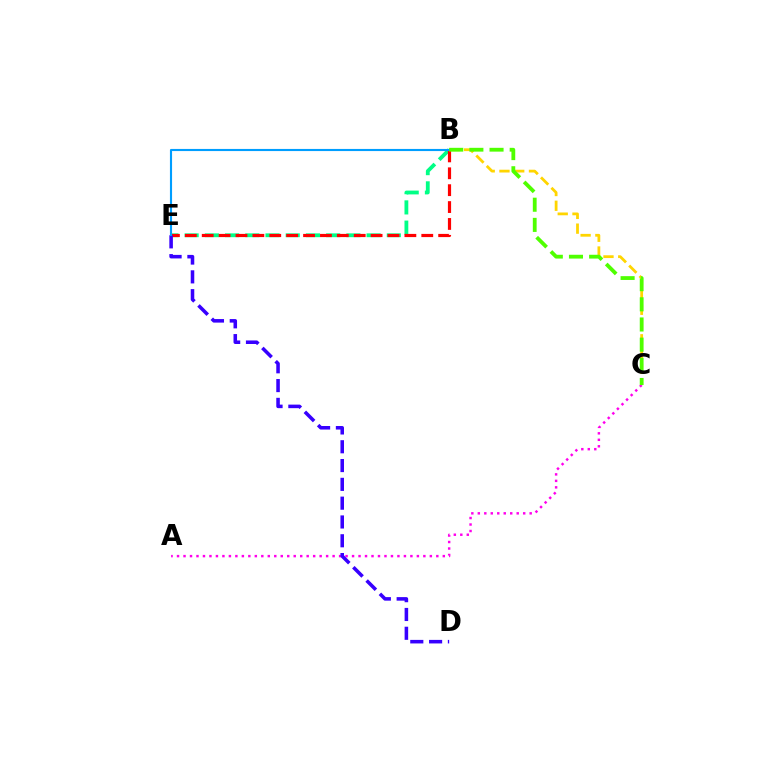{('B', 'E'): [{'color': '#00ff86', 'line_style': 'dashed', 'thickness': 2.75}, {'color': '#ff0000', 'line_style': 'dashed', 'thickness': 2.29}, {'color': '#009eff', 'line_style': 'solid', 'thickness': 1.53}], ('B', 'C'): [{'color': '#ffd500', 'line_style': 'dashed', 'thickness': 2.0}, {'color': '#4fff00', 'line_style': 'dashed', 'thickness': 2.74}], ('A', 'C'): [{'color': '#ff00ed', 'line_style': 'dotted', 'thickness': 1.76}], ('D', 'E'): [{'color': '#3700ff', 'line_style': 'dashed', 'thickness': 2.55}]}